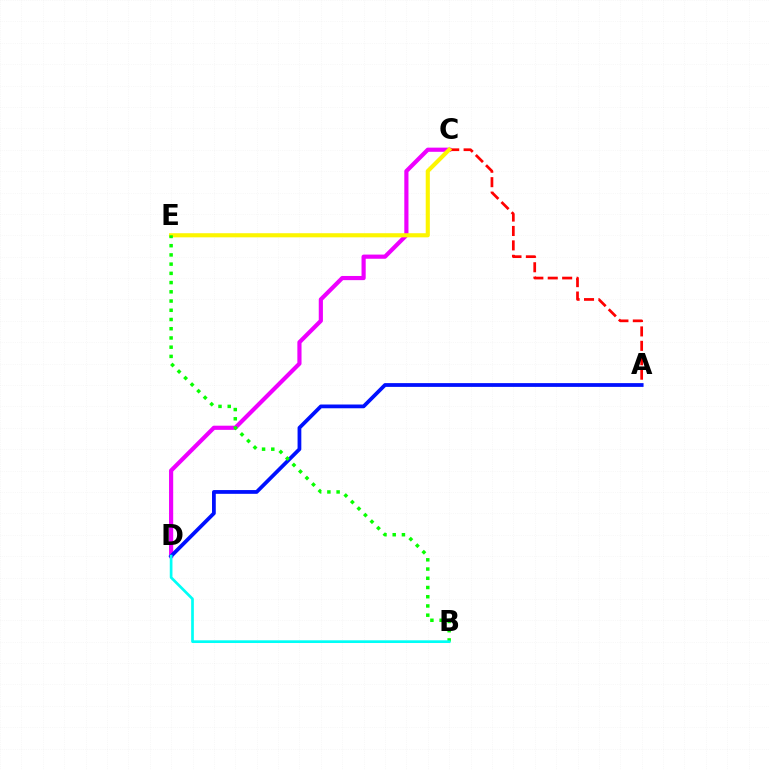{('C', 'D'): [{'color': '#ee00ff', 'line_style': 'solid', 'thickness': 3.0}], ('A', 'C'): [{'color': '#ff0000', 'line_style': 'dashed', 'thickness': 1.96}], ('C', 'E'): [{'color': '#fcf500', 'line_style': 'solid', 'thickness': 2.97}], ('A', 'D'): [{'color': '#0010ff', 'line_style': 'solid', 'thickness': 2.71}], ('B', 'E'): [{'color': '#08ff00', 'line_style': 'dotted', 'thickness': 2.51}], ('B', 'D'): [{'color': '#00fff6', 'line_style': 'solid', 'thickness': 1.94}]}